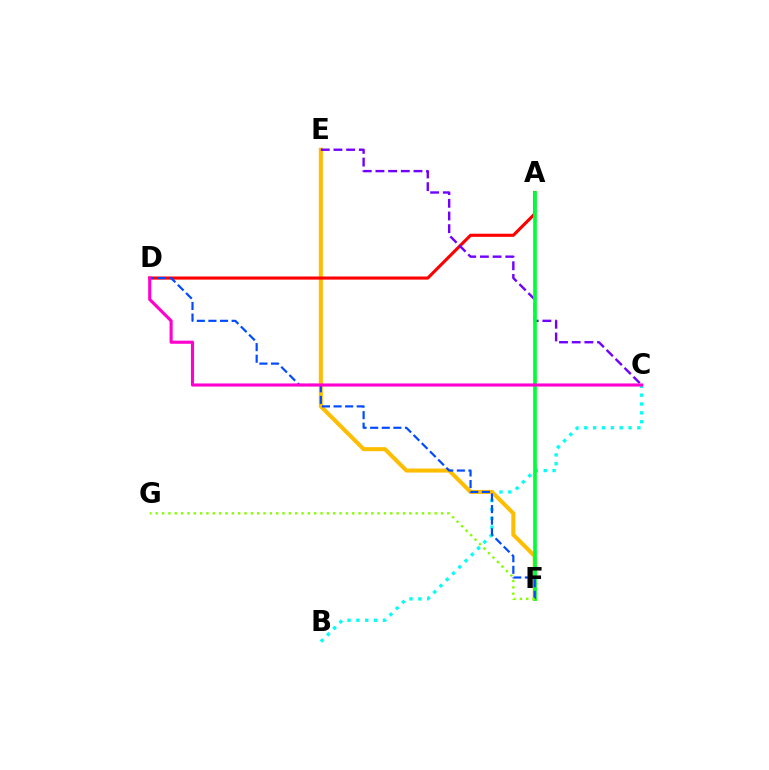{('B', 'C'): [{'color': '#00fff6', 'line_style': 'dotted', 'thickness': 2.4}], ('E', 'F'): [{'color': '#ffbd00', 'line_style': 'solid', 'thickness': 2.91}], ('A', 'D'): [{'color': '#ff0000', 'line_style': 'solid', 'thickness': 2.24}], ('C', 'E'): [{'color': '#7200ff', 'line_style': 'dashed', 'thickness': 1.72}], ('A', 'F'): [{'color': '#00ff39', 'line_style': 'solid', 'thickness': 2.66}], ('D', 'F'): [{'color': '#004bff', 'line_style': 'dashed', 'thickness': 1.58}], ('C', 'D'): [{'color': '#ff00cf', 'line_style': 'solid', 'thickness': 2.24}], ('F', 'G'): [{'color': '#84ff00', 'line_style': 'dotted', 'thickness': 1.72}]}